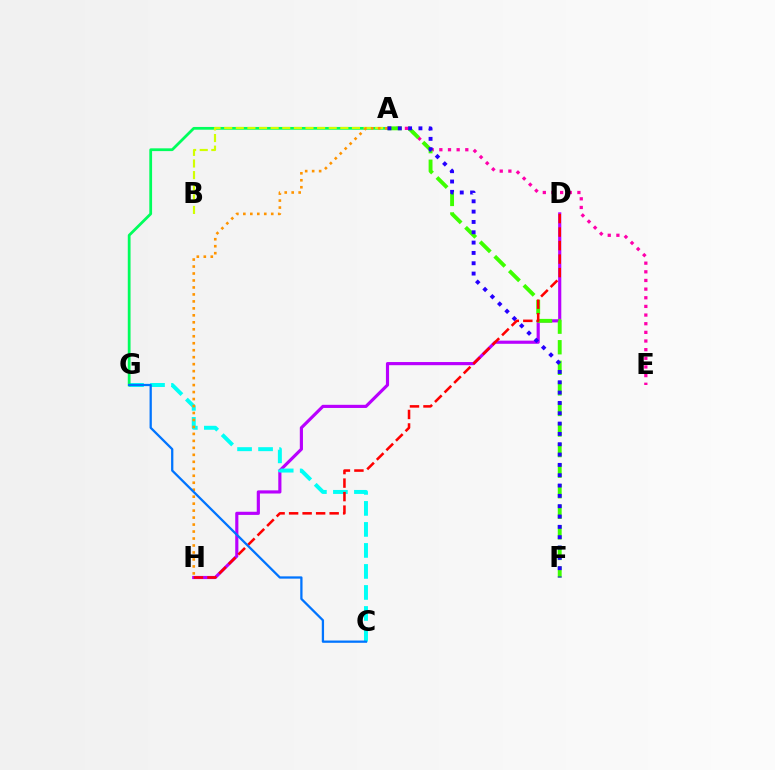{('D', 'H'): [{'color': '#b900ff', 'line_style': 'solid', 'thickness': 2.27}, {'color': '#ff0000', 'line_style': 'dashed', 'thickness': 1.84}], ('C', 'G'): [{'color': '#00fff6', 'line_style': 'dashed', 'thickness': 2.85}, {'color': '#0074ff', 'line_style': 'solid', 'thickness': 1.64}], ('A', 'G'): [{'color': '#00ff5c', 'line_style': 'solid', 'thickness': 1.99}], ('A', 'B'): [{'color': '#d1ff00', 'line_style': 'dashed', 'thickness': 1.58}], ('A', 'E'): [{'color': '#ff00ac', 'line_style': 'dotted', 'thickness': 2.35}], ('A', 'F'): [{'color': '#3dff00', 'line_style': 'dashed', 'thickness': 2.79}, {'color': '#2500ff', 'line_style': 'dotted', 'thickness': 2.81}], ('A', 'H'): [{'color': '#ff9400', 'line_style': 'dotted', 'thickness': 1.89}]}